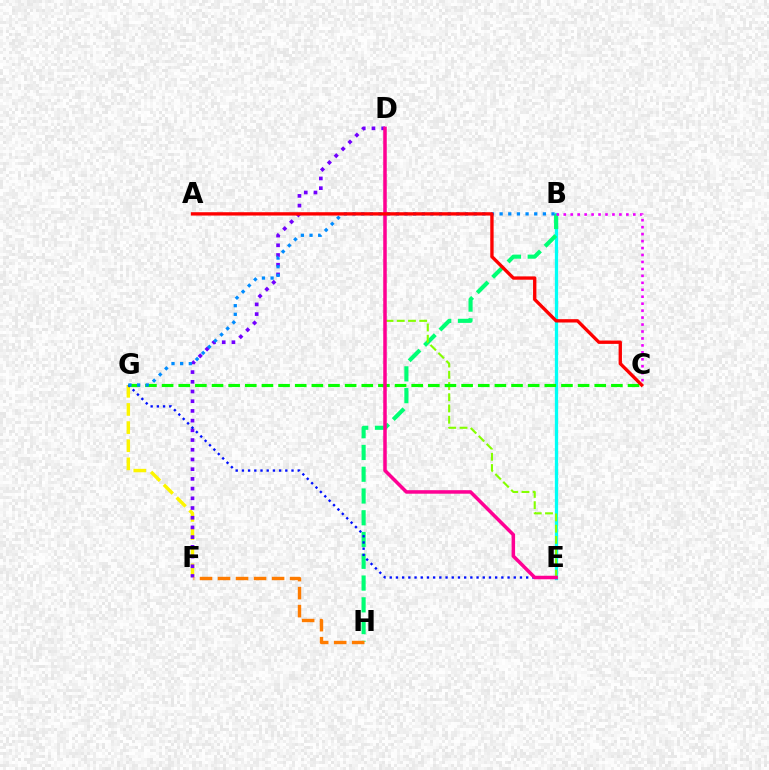{('B', 'E'): [{'color': '#00fff6', 'line_style': 'solid', 'thickness': 2.36}], ('F', 'G'): [{'color': '#fcf500', 'line_style': 'dashed', 'thickness': 2.46}], ('B', 'H'): [{'color': '#00ff74', 'line_style': 'dashed', 'thickness': 2.96}], ('D', 'E'): [{'color': '#84ff00', 'line_style': 'dashed', 'thickness': 1.53}, {'color': '#ff0094', 'line_style': 'solid', 'thickness': 2.53}], ('B', 'C'): [{'color': '#ee00ff', 'line_style': 'dotted', 'thickness': 1.89}], ('C', 'G'): [{'color': '#08ff00', 'line_style': 'dashed', 'thickness': 2.26}], ('D', 'F'): [{'color': '#7200ff', 'line_style': 'dotted', 'thickness': 2.64}], ('F', 'H'): [{'color': '#ff7c00', 'line_style': 'dashed', 'thickness': 2.45}], ('E', 'G'): [{'color': '#0010ff', 'line_style': 'dotted', 'thickness': 1.68}], ('B', 'G'): [{'color': '#008cff', 'line_style': 'dotted', 'thickness': 2.35}], ('A', 'C'): [{'color': '#ff0000', 'line_style': 'solid', 'thickness': 2.4}]}